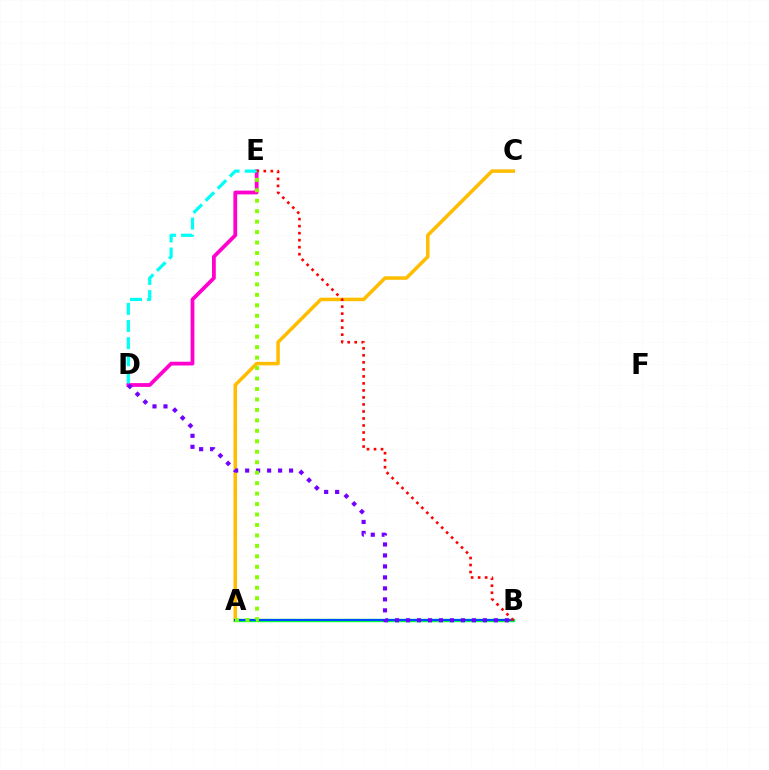{('A', 'C'): [{'color': '#ffbd00', 'line_style': 'solid', 'thickness': 2.54}], ('A', 'B'): [{'color': '#00ff39', 'line_style': 'solid', 'thickness': 2.44}, {'color': '#004bff', 'line_style': 'solid', 'thickness': 1.5}], ('D', 'E'): [{'color': '#ff00cf', 'line_style': 'solid', 'thickness': 2.72}, {'color': '#00fff6', 'line_style': 'dashed', 'thickness': 2.33}], ('B', 'E'): [{'color': '#ff0000', 'line_style': 'dotted', 'thickness': 1.91}], ('B', 'D'): [{'color': '#7200ff', 'line_style': 'dotted', 'thickness': 2.98}], ('A', 'E'): [{'color': '#84ff00', 'line_style': 'dotted', 'thickness': 2.84}]}